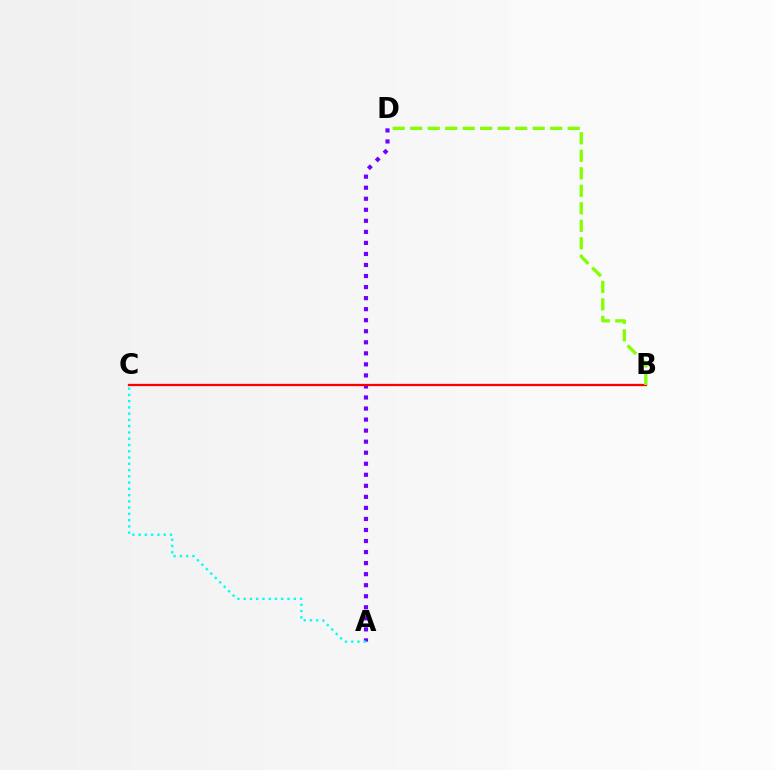{('A', 'D'): [{'color': '#7200ff', 'line_style': 'dotted', 'thickness': 3.0}], ('B', 'C'): [{'color': '#ff0000', 'line_style': 'solid', 'thickness': 1.64}], ('B', 'D'): [{'color': '#84ff00', 'line_style': 'dashed', 'thickness': 2.38}], ('A', 'C'): [{'color': '#00fff6', 'line_style': 'dotted', 'thickness': 1.7}]}